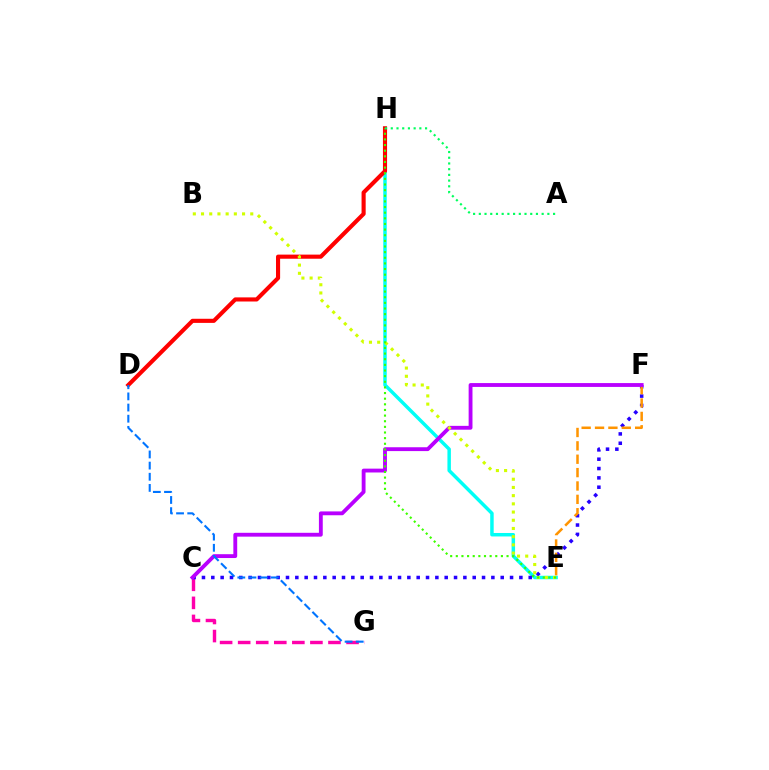{('C', 'G'): [{'color': '#ff00ac', 'line_style': 'dashed', 'thickness': 2.45}], ('E', 'H'): [{'color': '#00fff6', 'line_style': 'solid', 'thickness': 2.5}, {'color': '#3dff00', 'line_style': 'dotted', 'thickness': 1.53}], ('D', 'H'): [{'color': '#ff0000', 'line_style': 'solid', 'thickness': 2.96}], ('C', 'F'): [{'color': '#2500ff', 'line_style': 'dotted', 'thickness': 2.54}, {'color': '#b900ff', 'line_style': 'solid', 'thickness': 2.77}], ('E', 'F'): [{'color': '#ff9400', 'line_style': 'dashed', 'thickness': 1.82}], ('B', 'E'): [{'color': '#d1ff00', 'line_style': 'dotted', 'thickness': 2.23}], ('A', 'H'): [{'color': '#00ff5c', 'line_style': 'dotted', 'thickness': 1.55}], ('D', 'G'): [{'color': '#0074ff', 'line_style': 'dashed', 'thickness': 1.52}]}